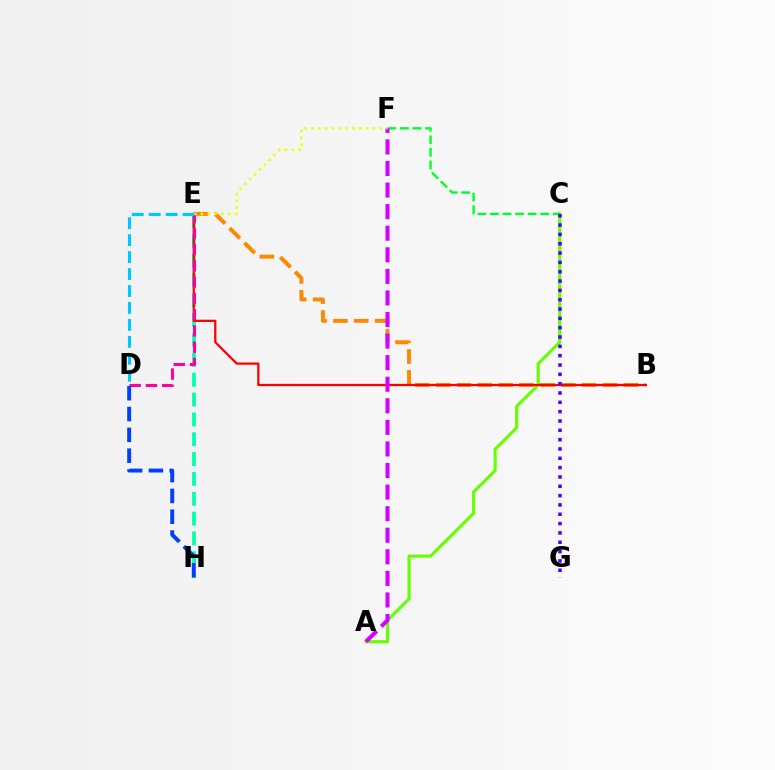{('B', 'E'): [{'color': '#ff8800', 'line_style': 'dashed', 'thickness': 2.83}, {'color': '#ff0000', 'line_style': 'solid', 'thickness': 1.62}], ('A', 'C'): [{'color': '#66ff00', 'line_style': 'solid', 'thickness': 2.24}], ('E', 'H'): [{'color': '#00ffaf', 'line_style': 'dashed', 'thickness': 2.7}], ('C', 'F'): [{'color': '#00ff27', 'line_style': 'dashed', 'thickness': 1.7}], ('A', 'F'): [{'color': '#d600ff', 'line_style': 'dashed', 'thickness': 2.93}], ('C', 'G'): [{'color': '#4f00ff', 'line_style': 'dotted', 'thickness': 2.53}], ('D', 'E'): [{'color': '#ff00a0', 'line_style': 'dashed', 'thickness': 2.21}, {'color': '#00c7ff', 'line_style': 'dashed', 'thickness': 2.3}], ('E', 'F'): [{'color': '#eeff00', 'line_style': 'dotted', 'thickness': 1.86}], ('D', 'H'): [{'color': '#003fff', 'line_style': 'dashed', 'thickness': 2.83}]}